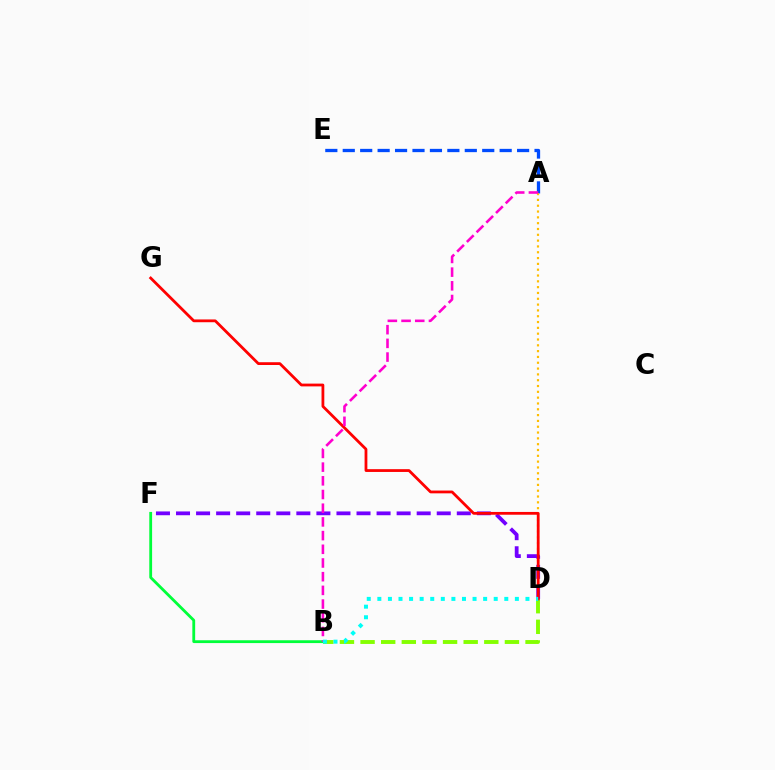{('B', 'F'): [{'color': '#00ff39', 'line_style': 'solid', 'thickness': 2.03}], ('B', 'D'): [{'color': '#84ff00', 'line_style': 'dashed', 'thickness': 2.8}, {'color': '#00fff6', 'line_style': 'dotted', 'thickness': 2.87}], ('A', 'E'): [{'color': '#004bff', 'line_style': 'dashed', 'thickness': 2.37}], ('D', 'F'): [{'color': '#7200ff', 'line_style': 'dashed', 'thickness': 2.72}], ('A', 'D'): [{'color': '#ffbd00', 'line_style': 'dotted', 'thickness': 1.58}], ('D', 'G'): [{'color': '#ff0000', 'line_style': 'solid', 'thickness': 2.0}], ('A', 'B'): [{'color': '#ff00cf', 'line_style': 'dashed', 'thickness': 1.86}]}